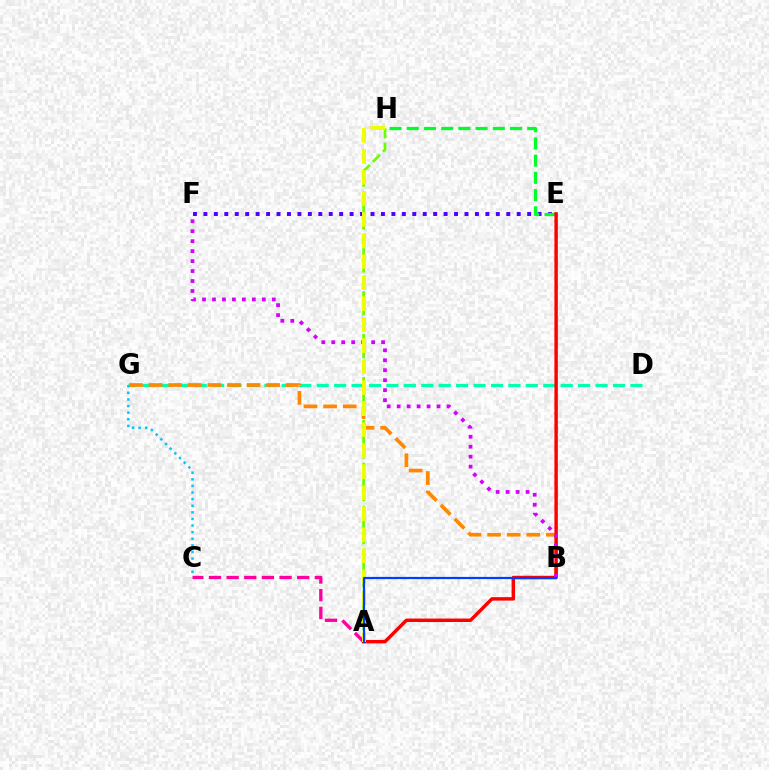{('A', 'C'): [{'color': '#ff00a0', 'line_style': 'dashed', 'thickness': 2.4}], ('D', 'G'): [{'color': '#00ffaf', 'line_style': 'dashed', 'thickness': 2.37}], ('E', 'F'): [{'color': '#4f00ff', 'line_style': 'dotted', 'thickness': 2.84}], ('B', 'G'): [{'color': '#ff8800', 'line_style': 'dashed', 'thickness': 2.66}], ('A', 'H'): [{'color': '#66ff00', 'line_style': 'dashed', 'thickness': 1.94}, {'color': '#eeff00', 'line_style': 'dashed', 'thickness': 2.86}], ('E', 'H'): [{'color': '#00ff27', 'line_style': 'dashed', 'thickness': 2.34}], ('A', 'E'): [{'color': '#ff0000', 'line_style': 'solid', 'thickness': 2.48}], ('B', 'F'): [{'color': '#d600ff', 'line_style': 'dotted', 'thickness': 2.71}], ('C', 'G'): [{'color': '#00c7ff', 'line_style': 'dotted', 'thickness': 1.8}], ('A', 'B'): [{'color': '#003fff', 'line_style': 'solid', 'thickness': 1.59}]}